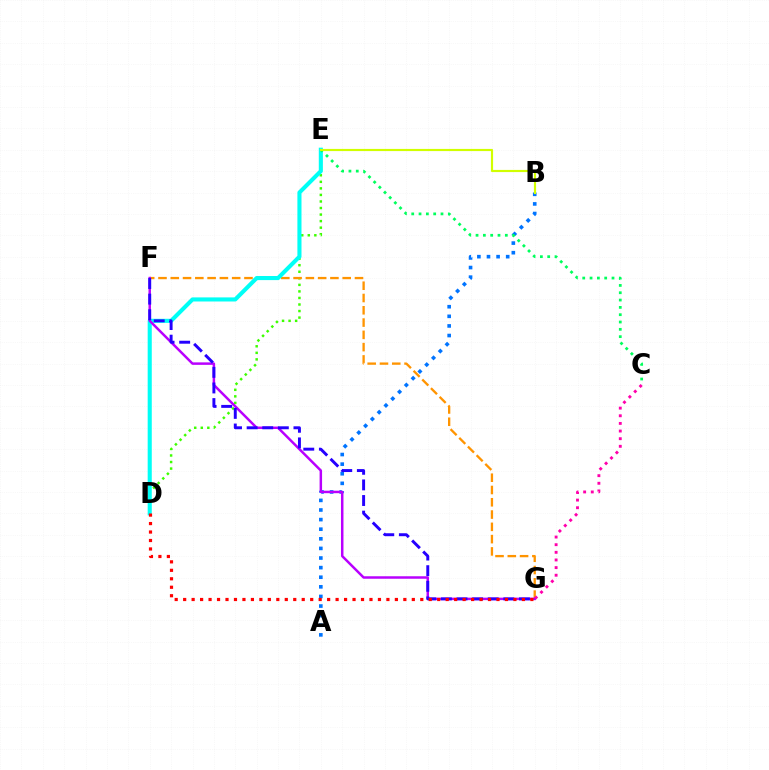{('D', 'E'): [{'color': '#3dff00', 'line_style': 'dotted', 'thickness': 1.78}, {'color': '#00fff6', 'line_style': 'solid', 'thickness': 2.95}], ('F', 'G'): [{'color': '#ff9400', 'line_style': 'dashed', 'thickness': 1.67}, {'color': '#b900ff', 'line_style': 'solid', 'thickness': 1.79}, {'color': '#2500ff', 'line_style': 'dashed', 'thickness': 2.12}], ('A', 'B'): [{'color': '#0074ff', 'line_style': 'dotted', 'thickness': 2.61}], ('C', 'E'): [{'color': '#00ff5c', 'line_style': 'dotted', 'thickness': 1.99}], ('B', 'E'): [{'color': '#d1ff00', 'line_style': 'solid', 'thickness': 1.56}], ('C', 'G'): [{'color': '#ff00ac', 'line_style': 'dotted', 'thickness': 2.08}], ('D', 'G'): [{'color': '#ff0000', 'line_style': 'dotted', 'thickness': 2.3}]}